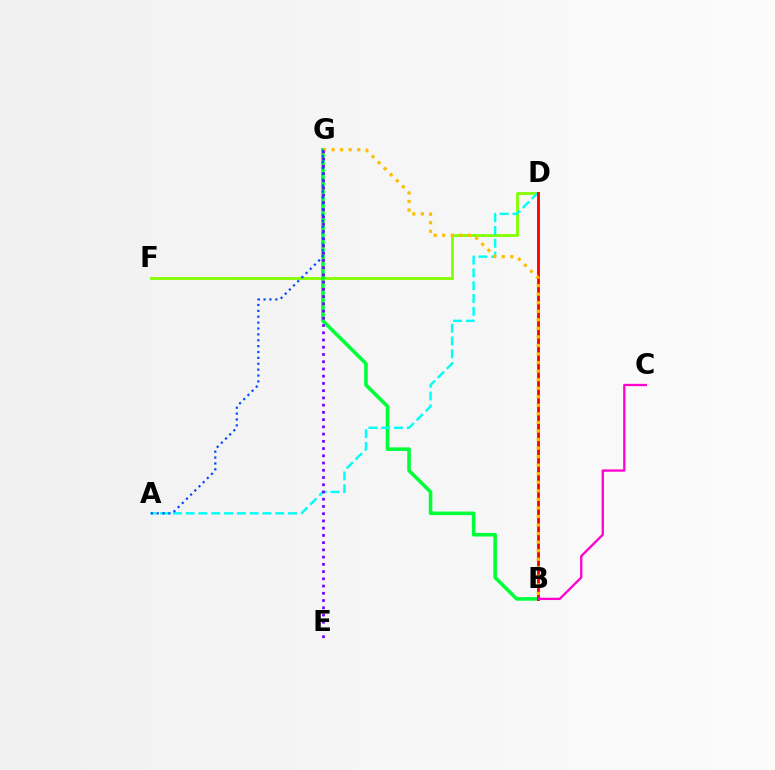{('D', 'F'): [{'color': '#84ff00', 'line_style': 'solid', 'thickness': 2.04}], ('B', 'G'): [{'color': '#00ff39', 'line_style': 'solid', 'thickness': 2.58}, {'color': '#ffbd00', 'line_style': 'dotted', 'thickness': 2.32}], ('A', 'D'): [{'color': '#00fff6', 'line_style': 'dashed', 'thickness': 1.74}], ('B', 'D'): [{'color': '#ff0000', 'line_style': 'solid', 'thickness': 2.05}], ('E', 'G'): [{'color': '#7200ff', 'line_style': 'dotted', 'thickness': 1.97}], ('A', 'G'): [{'color': '#004bff', 'line_style': 'dotted', 'thickness': 1.6}], ('B', 'C'): [{'color': '#ff00cf', 'line_style': 'solid', 'thickness': 1.66}]}